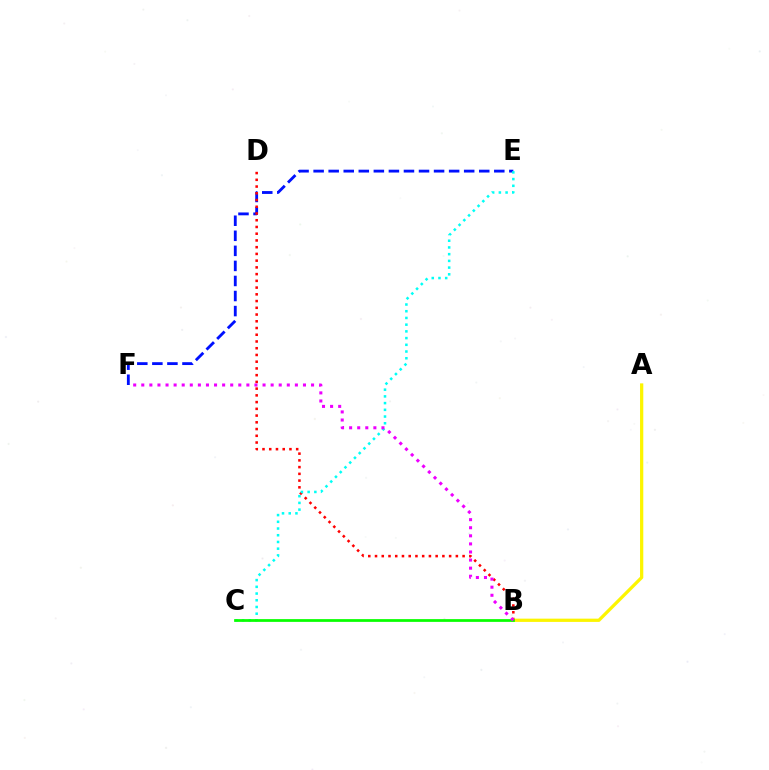{('E', 'F'): [{'color': '#0010ff', 'line_style': 'dashed', 'thickness': 2.05}], ('B', 'D'): [{'color': '#ff0000', 'line_style': 'dotted', 'thickness': 1.83}], ('C', 'E'): [{'color': '#00fff6', 'line_style': 'dotted', 'thickness': 1.82}], ('A', 'B'): [{'color': '#fcf500', 'line_style': 'solid', 'thickness': 2.34}], ('B', 'C'): [{'color': '#08ff00', 'line_style': 'solid', 'thickness': 1.98}], ('B', 'F'): [{'color': '#ee00ff', 'line_style': 'dotted', 'thickness': 2.2}]}